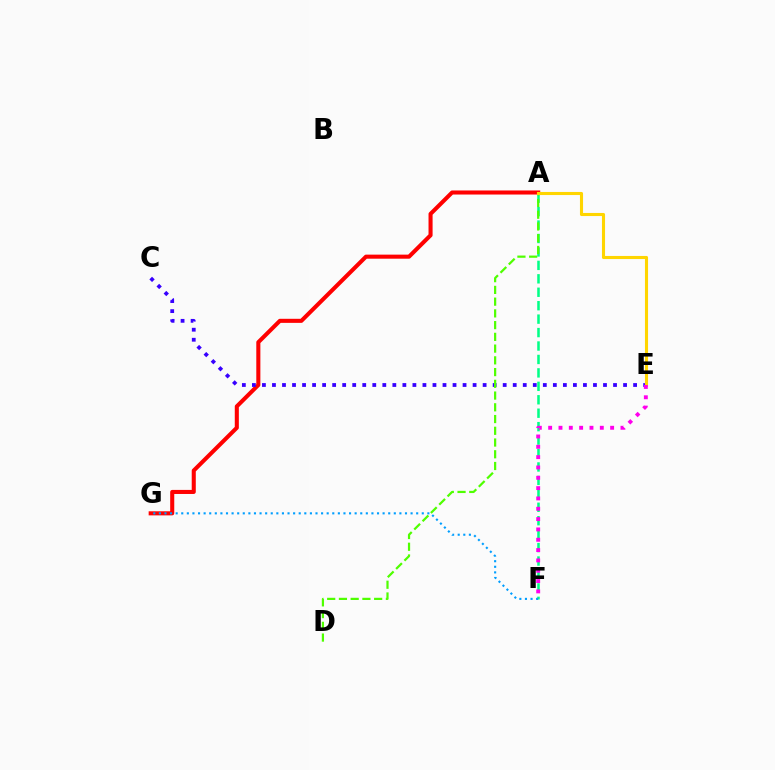{('A', 'G'): [{'color': '#ff0000', 'line_style': 'solid', 'thickness': 2.93}], ('A', 'F'): [{'color': '#00ff86', 'line_style': 'dashed', 'thickness': 1.83}], ('C', 'E'): [{'color': '#3700ff', 'line_style': 'dotted', 'thickness': 2.73}], ('A', 'D'): [{'color': '#4fff00', 'line_style': 'dashed', 'thickness': 1.59}], ('F', 'G'): [{'color': '#009eff', 'line_style': 'dotted', 'thickness': 1.52}], ('A', 'E'): [{'color': '#ffd500', 'line_style': 'solid', 'thickness': 2.23}], ('E', 'F'): [{'color': '#ff00ed', 'line_style': 'dotted', 'thickness': 2.81}]}